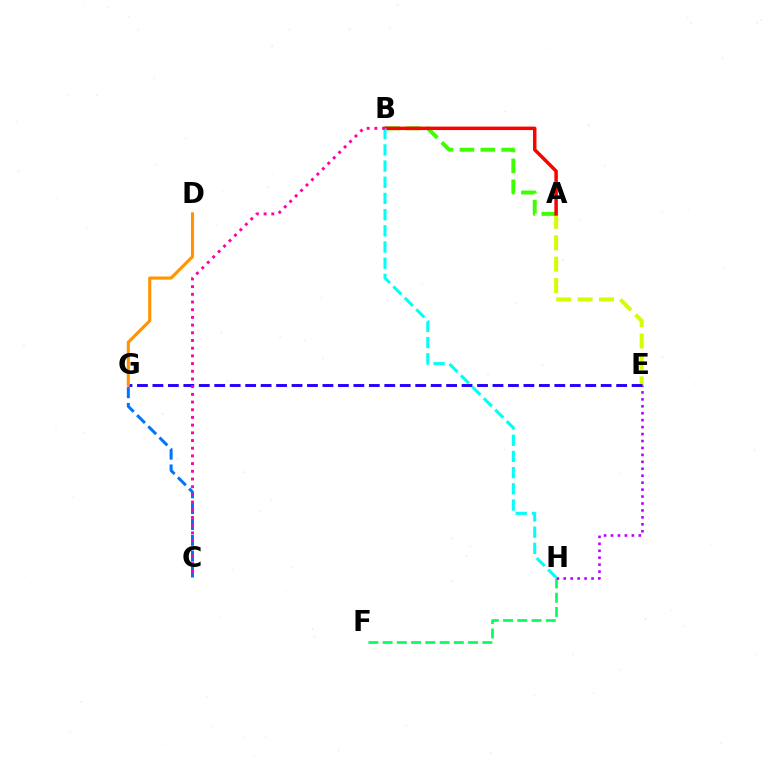{('F', 'H'): [{'color': '#00ff5c', 'line_style': 'dashed', 'thickness': 1.94}], ('E', 'H'): [{'color': '#b900ff', 'line_style': 'dotted', 'thickness': 1.89}], ('A', 'E'): [{'color': '#d1ff00', 'line_style': 'dashed', 'thickness': 2.91}], ('E', 'G'): [{'color': '#2500ff', 'line_style': 'dashed', 'thickness': 2.1}], ('D', 'G'): [{'color': '#ff9400', 'line_style': 'solid', 'thickness': 2.24}], ('A', 'B'): [{'color': '#3dff00', 'line_style': 'dashed', 'thickness': 2.83}, {'color': '#ff0000', 'line_style': 'solid', 'thickness': 2.5}], ('B', 'H'): [{'color': '#00fff6', 'line_style': 'dashed', 'thickness': 2.2}], ('C', 'G'): [{'color': '#0074ff', 'line_style': 'dashed', 'thickness': 2.15}], ('B', 'C'): [{'color': '#ff00ac', 'line_style': 'dotted', 'thickness': 2.09}]}